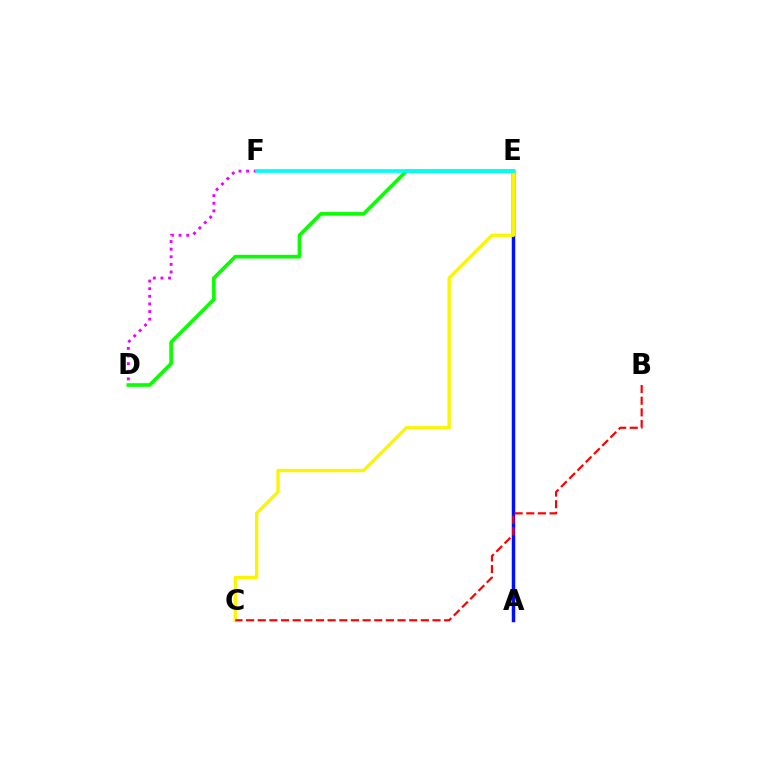{('D', 'E'): [{'color': '#08ff00', 'line_style': 'solid', 'thickness': 2.63}], ('D', 'F'): [{'color': '#ee00ff', 'line_style': 'dotted', 'thickness': 2.07}], ('A', 'E'): [{'color': '#0010ff', 'line_style': 'solid', 'thickness': 2.5}], ('C', 'E'): [{'color': '#fcf500', 'line_style': 'solid', 'thickness': 2.41}], ('B', 'C'): [{'color': '#ff0000', 'line_style': 'dashed', 'thickness': 1.58}], ('E', 'F'): [{'color': '#00fff6', 'line_style': 'solid', 'thickness': 2.69}]}